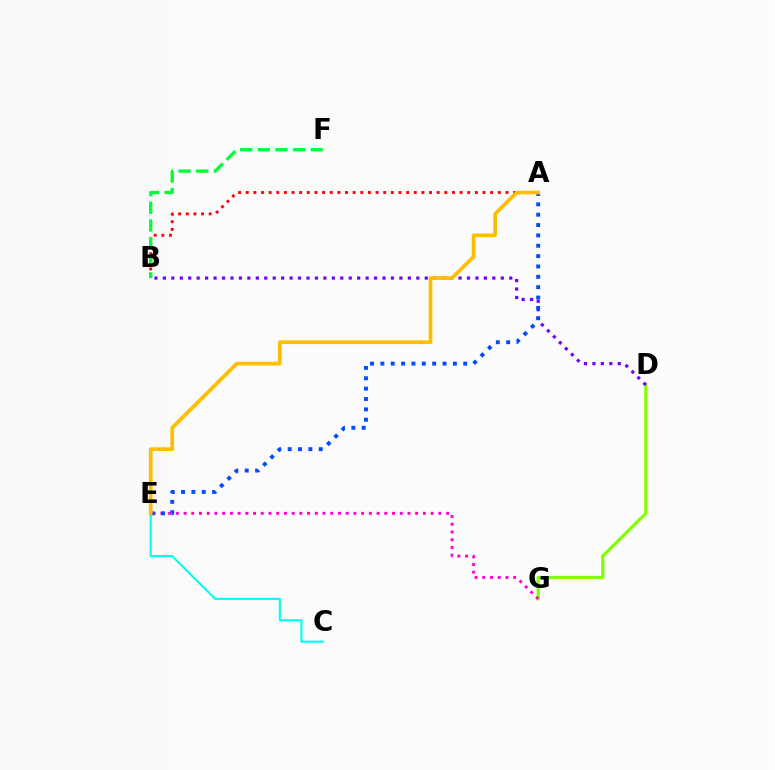{('D', 'G'): [{'color': '#84ff00', 'line_style': 'solid', 'thickness': 2.3}], ('E', 'G'): [{'color': '#ff00cf', 'line_style': 'dotted', 'thickness': 2.1}], ('B', 'D'): [{'color': '#7200ff', 'line_style': 'dotted', 'thickness': 2.3}], ('C', 'E'): [{'color': '#00fff6', 'line_style': 'solid', 'thickness': 1.51}], ('A', 'B'): [{'color': '#ff0000', 'line_style': 'dotted', 'thickness': 2.08}], ('A', 'E'): [{'color': '#004bff', 'line_style': 'dotted', 'thickness': 2.81}, {'color': '#ffbd00', 'line_style': 'solid', 'thickness': 2.66}], ('B', 'F'): [{'color': '#00ff39', 'line_style': 'dashed', 'thickness': 2.4}]}